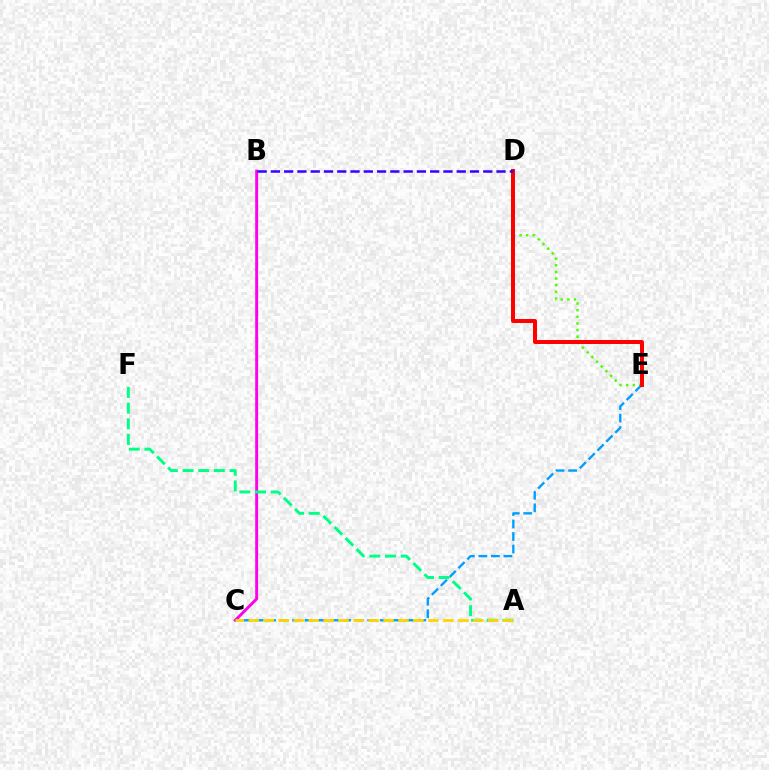{('B', 'C'): [{'color': '#ff00ed', 'line_style': 'solid', 'thickness': 2.11}], ('D', 'E'): [{'color': '#4fff00', 'line_style': 'dotted', 'thickness': 1.8}, {'color': '#ff0000', 'line_style': 'solid', 'thickness': 2.87}], ('C', 'E'): [{'color': '#009eff', 'line_style': 'dashed', 'thickness': 1.7}], ('B', 'D'): [{'color': '#3700ff', 'line_style': 'dashed', 'thickness': 1.8}], ('A', 'F'): [{'color': '#00ff86', 'line_style': 'dashed', 'thickness': 2.13}], ('A', 'C'): [{'color': '#ffd500', 'line_style': 'dashed', 'thickness': 2.03}]}